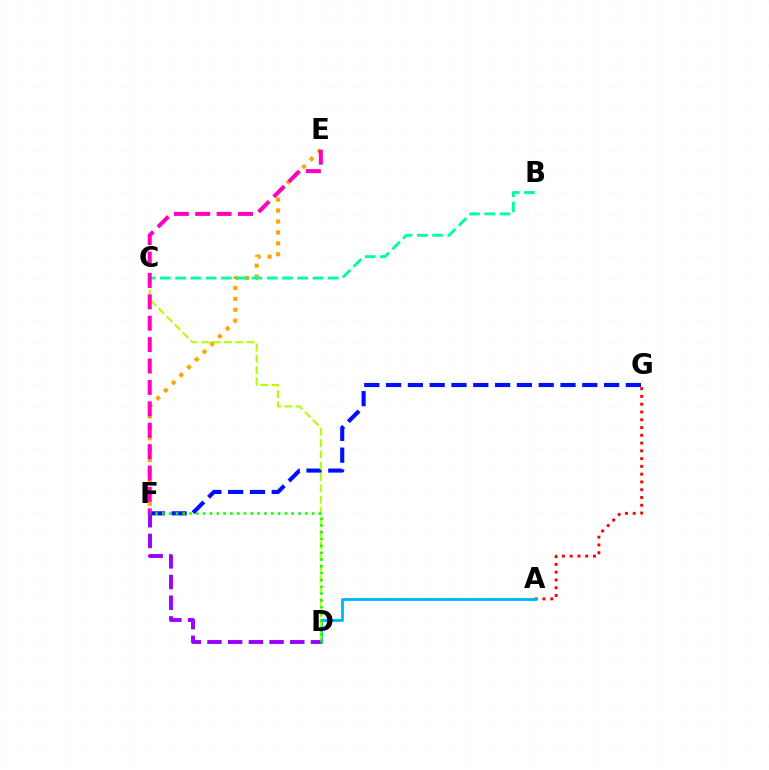{('E', 'F'): [{'color': '#ffa500', 'line_style': 'dotted', 'thickness': 2.97}, {'color': '#ff00bd', 'line_style': 'dashed', 'thickness': 2.91}], ('A', 'G'): [{'color': '#ff0000', 'line_style': 'dotted', 'thickness': 2.11}], ('A', 'D'): [{'color': '#00b5ff', 'line_style': 'solid', 'thickness': 2.04}], ('F', 'G'): [{'color': '#0010ff', 'line_style': 'dashed', 'thickness': 2.96}], ('C', 'D'): [{'color': '#b3ff00', 'line_style': 'dashed', 'thickness': 1.54}], ('B', 'C'): [{'color': '#00ff9d', 'line_style': 'dashed', 'thickness': 2.07}], ('D', 'F'): [{'color': '#9b00ff', 'line_style': 'dashed', 'thickness': 2.81}, {'color': '#08ff00', 'line_style': 'dotted', 'thickness': 1.85}]}